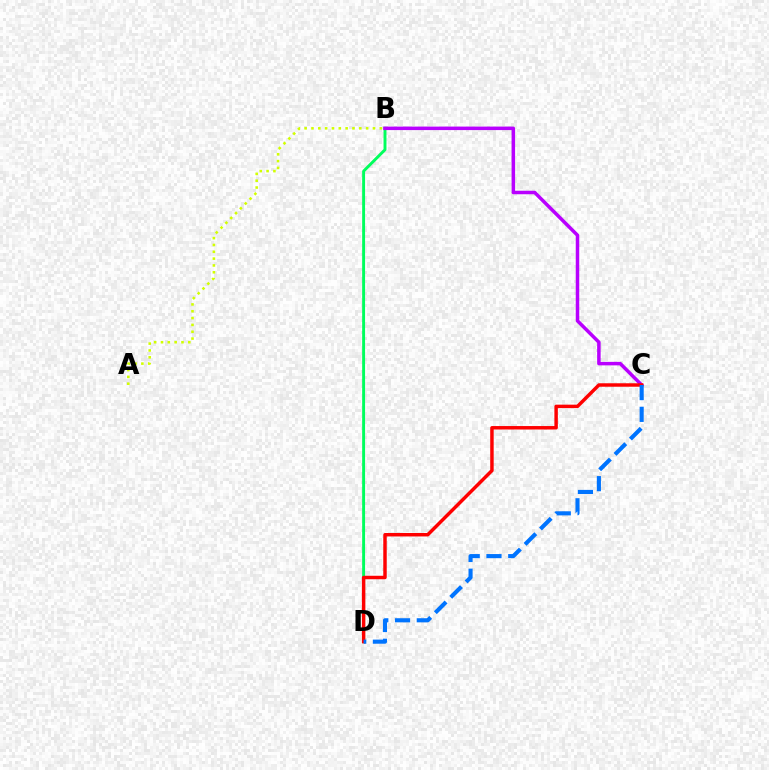{('B', 'D'): [{'color': '#00ff5c', 'line_style': 'solid', 'thickness': 2.1}], ('B', 'C'): [{'color': '#b900ff', 'line_style': 'solid', 'thickness': 2.52}], ('A', 'B'): [{'color': '#d1ff00', 'line_style': 'dotted', 'thickness': 1.86}], ('C', 'D'): [{'color': '#ff0000', 'line_style': 'solid', 'thickness': 2.49}, {'color': '#0074ff', 'line_style': 'dashed', 'thickness': 2.96}]}